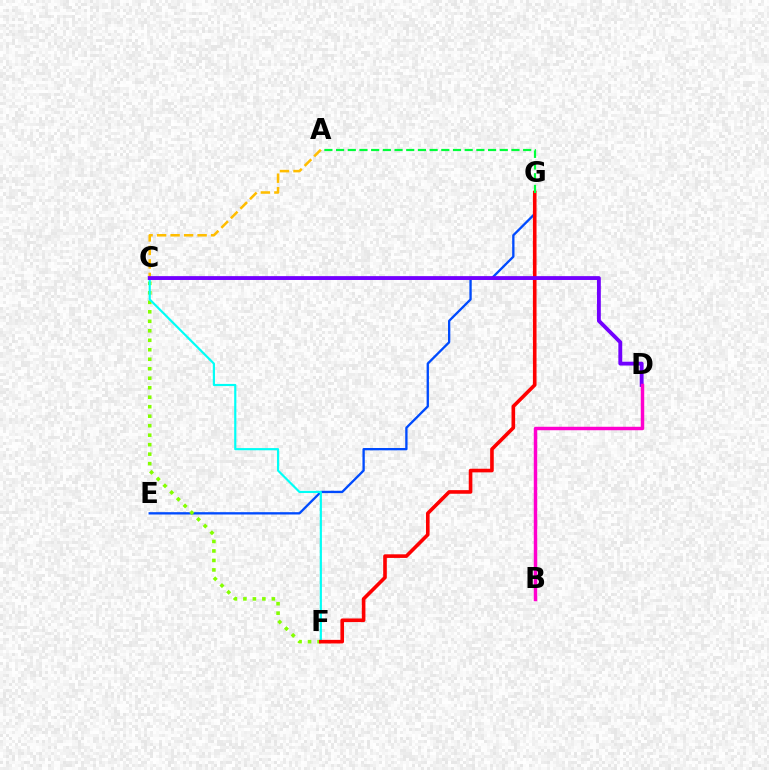{('E', 'G'): [{'color': '#004bff', 'line_style': 'solid', 'thickness': 1.68}], ('C', 'F'): [{'color': '#84ff00', 'line_style': 'dotted', 'thickness': 2.58}, {'color': '#00fff6', 'line_style': 'solid', 'thickness': 1.57}], ('A', 'C'): [{'color': '#ffbd00', 'line_style': 'dashed', 'thickness': 1.83}], ('F', 'G'): [{'color': '#ff0000', 'line_style': 'solid', 'thickness': 2.6}], ('C', 'D'): [{'color': '#7200ff', 'line_style': 'solid', 'thickness': 2.77}], ('B', 'D'): [{'color': '#ff00cf', 'line_style': 'solid', 'thickness': 2.48}], ('A', 'G'): [{'color': '#00ff39', 'line_style': 'dashed', 'thickness': 1.59}]}